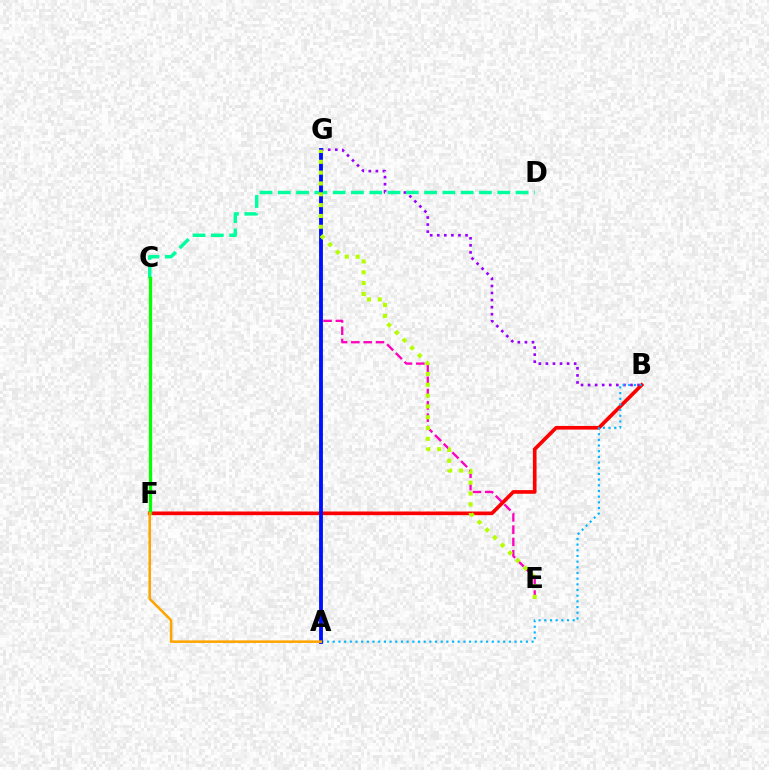{('B', 'G'): [{'color': '#9b00ff', 'line_style': 'dotted', 'thickness': 1.92}], ('E', 'G'): [{'color': '#ff00bd', 'line_style': 'dashed', 'thickness': 1.67}, {'color': '#b3ff00', 'line_style': 'dotted', 'thickness': 2.94}], ('B', 'F'): [{'color': '#ff0000', 'line_style': 'solid', 'thickness': 2.63}], ('A', 'B'): [{'color': '#00b5ff', 'line_style': 'dotted', 'thickness': 1.54}], ('C', 'D'): [{'color': '#00ff9d', 'line_style': 'dashed', 'thickness': 2.48}], ('A', 'G'): [{'color': '#0010ff', 'line_style': 'solid', 'thickness': 2.76}], ('C', 'F'): [{'color': '#08ff00', 'line_style': 'solid', 'thickness': 2.35}], ('A', 'F'): [{'color': '#ffa500', 'line_style': 'solid', 'thickness': 1.85}]}